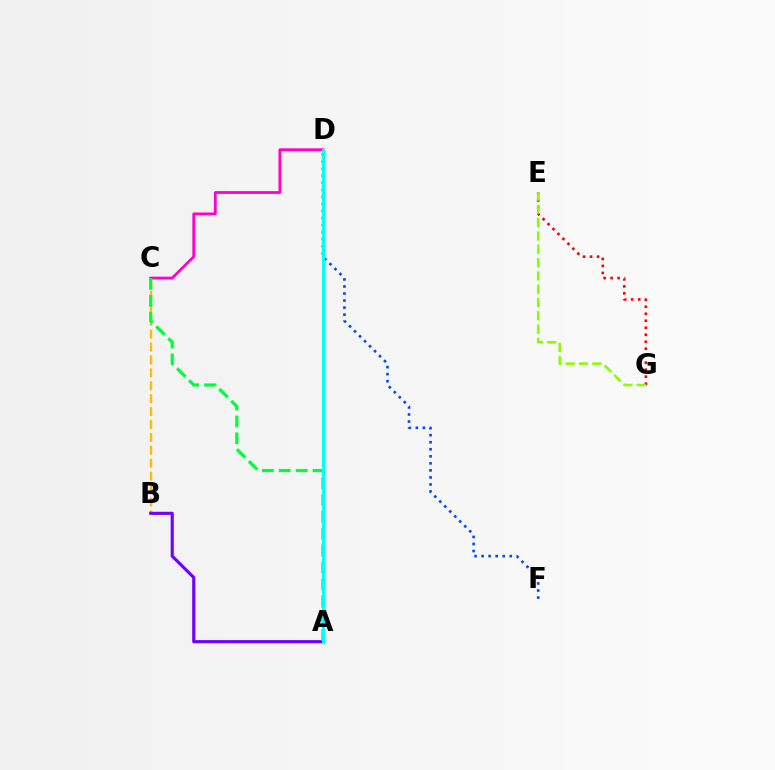{('B', 'C'): [{'color': '#ffbd00', 'line_style': 'dashed', 'thickness': 1.75}], ('E', 'G'): [{'color': '#ff0000', 'line_style': 'dotted', 'thickness': 1.9}, {'color': '#84ff00', 'line_style': 'dashed', 'thickness': 1.81}], ('C', 'D'): [{'color': '#ff00cf', 'line_style': 'solid', 'thickness': 2.0}], ('A', 'B'): [{'color': '#7200ff', 'line_style': 'solid', 'thickness': 2.25}], ('A', 'C'): [{'color': '#00ff39', 'line_style': 'dashed', 'thickness': 2.3}], ('D', 'F'): [{'color': '#004bff', 'line_style': 'dotted', 'thickness': 1.91}], ('A', 'D'): [{'color': '#00fff6', 'line_style': 'solid', 'thickness': 2.17}]}